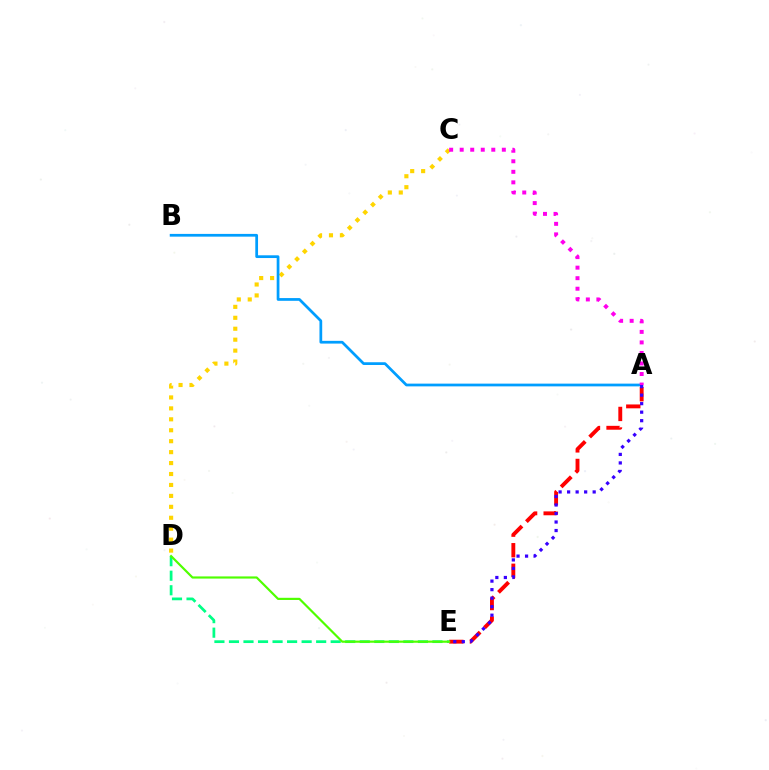{('C', 'D'): [{'color': '#ffd500', 'line_style': 'dotted', 'thickness': 2.97}], ('A', 'B'): [{'color': '#009eff', 'line_style': 'solid', 'thickness': 1.97}], ('A', 'E'): [{'color': '#ff0000', 'line_style': 'dashed', 'thickness': 2.79}, {'color': '#3700ff', 'line_style': 'dotted', 'thickness': 2.31}], ('A', 'C'): [{'color': '#ff00ed', 'line_style': 'dotted', 'thickness': 2.86}], ('D', 'E'): [{'color': '#00ff86', 'line_style': 'dashed', 'thickness': 1.97}, {'color': '#4fff00', 'line_style': 'solid', 'thickness': 1.57}]}